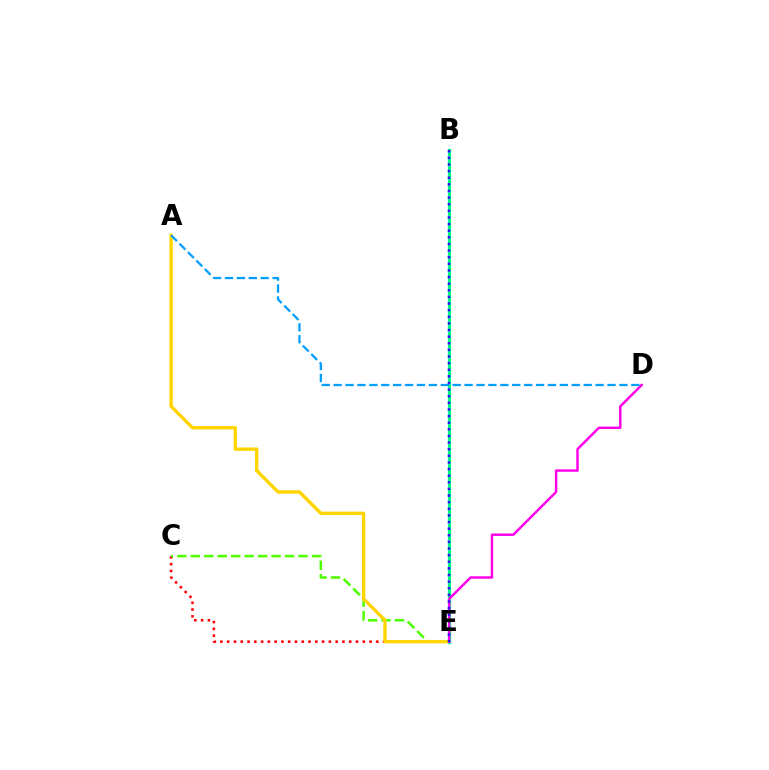{('C', 'E'): [{'color': '#ff0000', 'line_style': 'dotted', 'thickness': 1.84}, {'color': '#4fff00', 'line_style': 'dashed', 'thickness': 1.83}], ('A', 'E'): [{'color': '#ffd500', 'line_style': 'solid', 'thickness': 2.46}], ('B', 'E'): [{'color': '#00ff86', 'line_style': 'solid', 'thickness': 2.34}, {'color': '#3700ff', 'line_style': 'dotted', 'thickness': 1.8}], ('D', 'E'): [{'color': '#ff00ed', 'line_style': 'solid', 'thickness': 1.76}], ('A', 'D'): [{'color': '#009eff', 'line_style': 'dashed', 'thickness': 1.62}]}